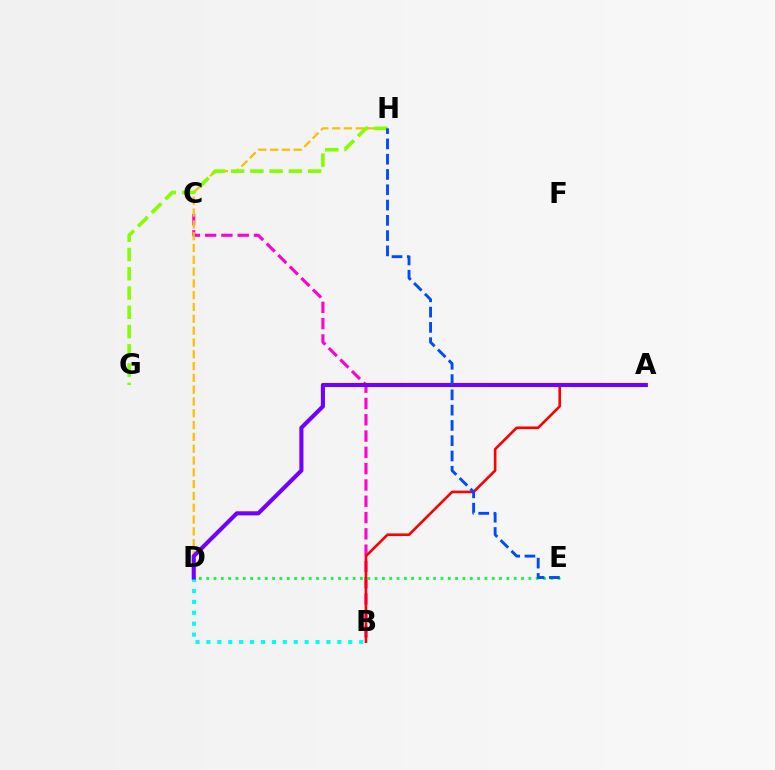{('B', 'C'): [{'color': '#ff00cf', 'line_style': 'dashed', 'thickness': 2.21}], ('A', 'B'): [{'color': '#ff0000', 'line_style': 'solid', 'thickness': 1.89}], ('D', 'E'): [{'color': '#00ff39', 'line_style': 'dotted', 'thickness': 1.99}], ('D', 'H'): [{'color': '#ffbd00', 'line_style': 'dashed', 'thickness': 1.6}], ('B', 'D'): [{'color': '#00fff6', 'line_style': 'dotted', 'thickness': 2.96}], ('G', 'H'): [{'color': '#84ff00', 'line_style': 'dashed', 'thickness': 2.62}], ('A', 'D'): [{'color': '#7200ff', 'line_style': 'solid', 'thickness': 2.95}], ('E', 'H'): [{'color': '#004bff', 'line_style': 'dashed', 'thickness': 2.08}]}